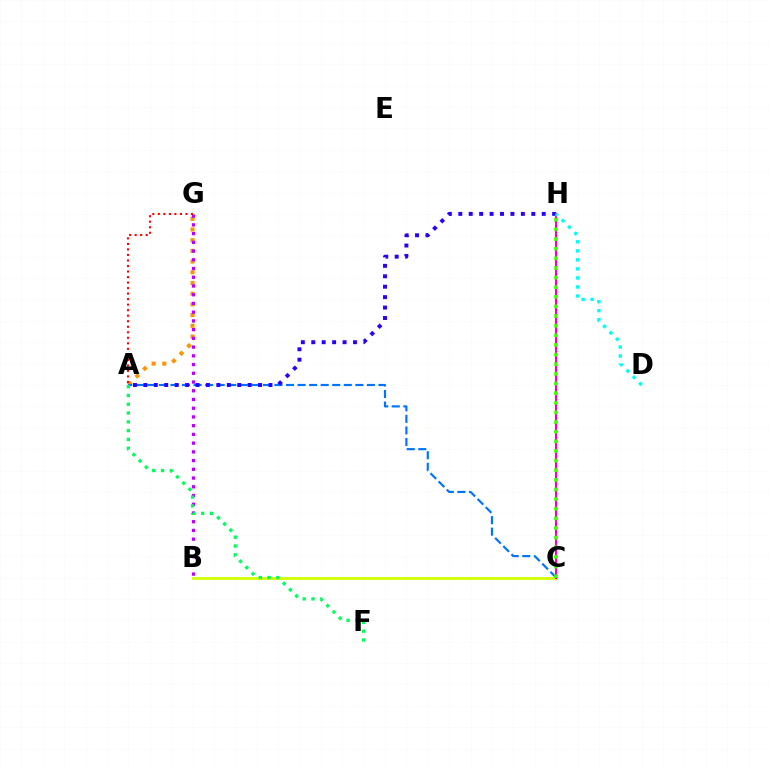{('B', 'C'): [{'color': '#d1ff00', 'line_style': 'solid', 'thickness': 2.0}], ('A', 'G'): [{'color': '#ff9400', 'line_style': 'dotted', 'thickness': 2.91}, {'color': '#ff0000', 'line_style': 'dotted', 'thickness': 1.5}], ('B', 'G'): [{'color': '#b900ff', 'line_style': 'dotted', 'thickness': 2.37}], ('A', 'C'): [{'color': '#0074ff', 'line_style': 'dashed', 'thickness': 1.57}], ('A', 'H'): [{'color': '#2500ff', 'line_style': 'dotted', 'thickness': 2.83}], ('C', 'H'): [{'color': '#ff00ac', 'line_style': 'solid', 'thickness': 1.53}, {'color': '#3dff00', 'line_style': 'dotted', 'thickness': 2.62}], ('A', 'F'): [{'color': '#00ff5c', 'line_style': 'dotted', 'thickness': 2.39}], ('D', 'H'): [{'color': '#00fff6', 'line_style': 'dotted', 'thickness': 2.45}]}